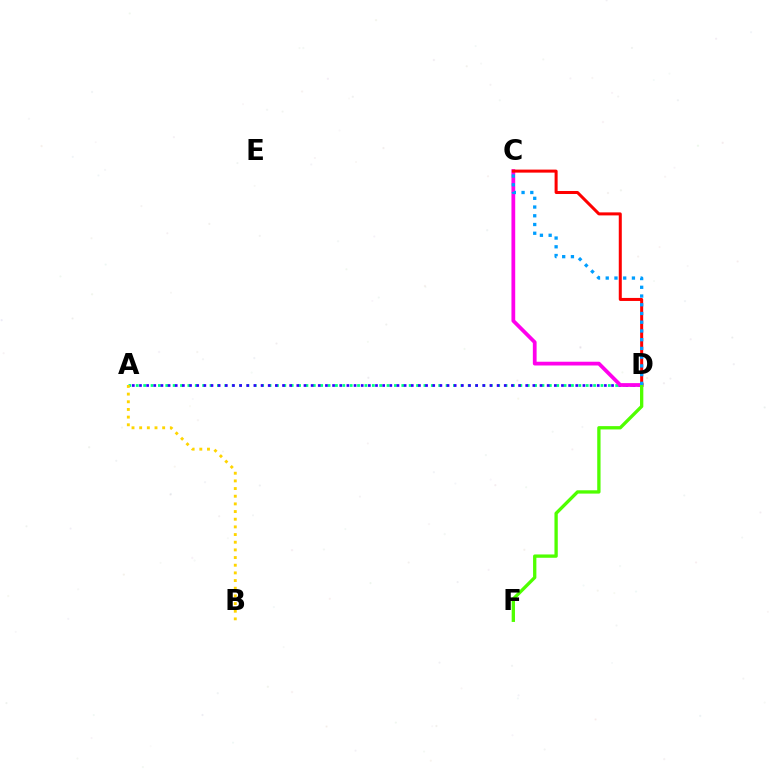{('A', 'D'): [{'color': '#00ff86', 'line_style': 'dotted', 'thickness': 2.0}, {'color': '#3700ff', 'line_style': 'dotted', 'thickness': 1.94}], ('C', 'D'): [{'color': '#ff00ed', 'line_style': 'solid', 'thickness': 2.71}, {'color': '#ff0000', 'line_style': 'solid', 'thickness': 2.18}, {'color': '#009eff', 'line_style': 'dotted', 'thickness': 2.37}], ('D', 'F'): [{'color': '#4fff00', 'line_style': 'solid', 'thickness': 2.39}], ('A', 'B'): [{'color': '#ffd500', 'line_style': 'dotted', 'thickness': 2.08}]}